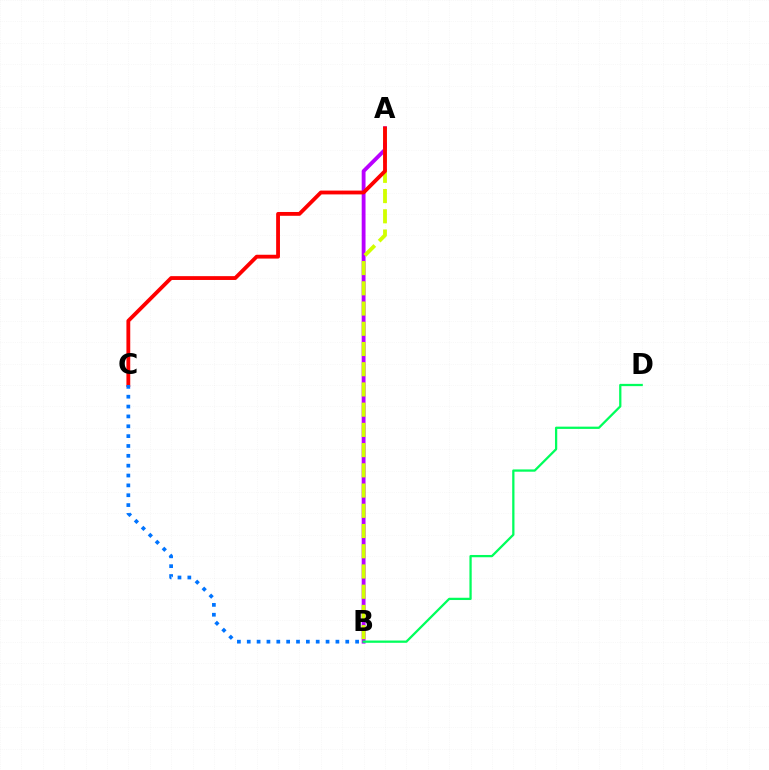{('A', 'B'): [{'color': '#b900ff', 'line_style': 'solid', 'thickness': 2.76}, {'color': '#d1ff00', 'line_style': 'dashed', 'thickness': 2.75}], ('B', 'D'): [{'color': '#00ff5c', 'line_style': 'solid', 'thickness': 1.63}], ('A', 'C'): [{'color': '#ff0000', 'line_style': 'solid', 'thickness': 2.75}], ('B', 'C'): [{'color': '#0074ff', 'line_style': 'dotted', 'thickness': 2.68}]}